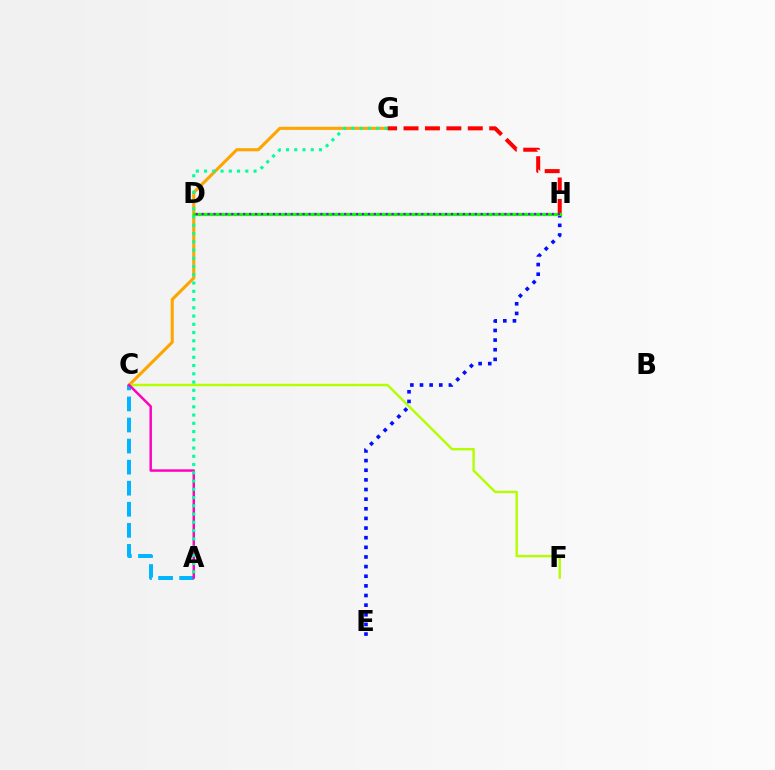{('C', 'G'): [{'color': '#ffa500', 'line_style': 'solid', 'thickness': 2.23}], ('C', 'F'): [{'color': '#b3ff00', 'line_style': 'solid', 'thickness': 1.74}], ('E', 'H'): [{'color': '#0010ff', 'line_style': 'dotted', 'thickness': 2.62}], ('A', 'C'): [{'color': '#00b5ff', 'line_style': 'dashed', 'thickness': 2.86}, {'color': '#ff00bd', 'line_style': 'solid', 'thickness': 1.78}], ('G', 'H'): [{'color': '#ff0000', 'line_style': 'dashed', 'thickness': 2.91}], ('A', 'G'): [{'color': '#00ff9d', 'line_style': 'dotted', 'thickness': 2.24}], ('D', 'H'): [{'color': '#08ff00', 'line_style': 'solid', 'thickness': 2.3}, {'color': '#9b00ff', 'line_style': 'dotted', 'thickness': 1.61}]}